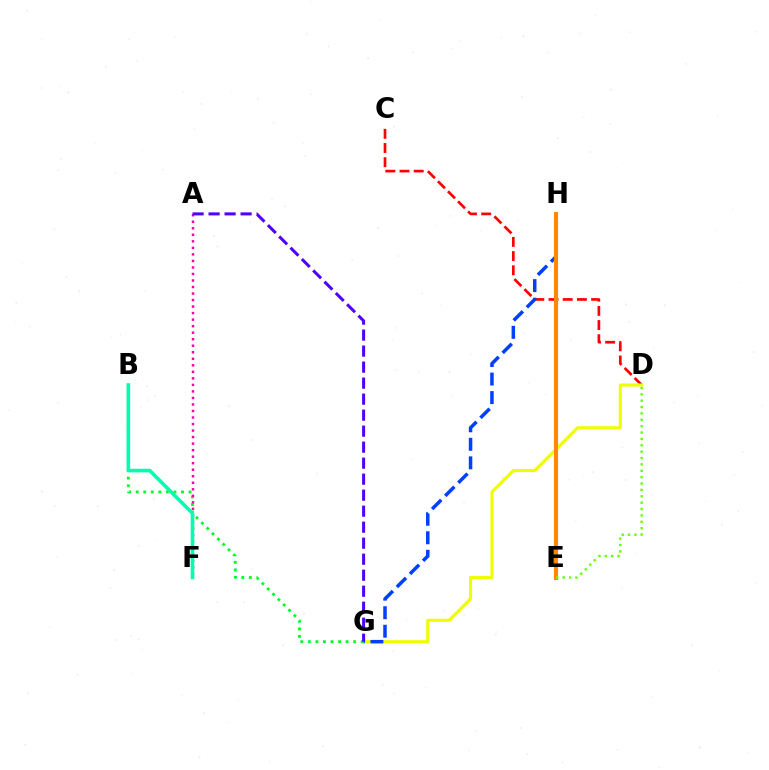{('C', 'D'): [{'color': '#ff0000', 'line_style': 'dashed', 'thickness': 1.93}], ('E', 'H'): [{'color': '#d600ff', 'line_style': 'solid', 'thickness': 2.63}, {'color': '#00c7ff', 'line_style': 'solid', 'thickness': 1.54}, {'color': '#ff8800', 'line_style': 'solid', 'thickness': 2.97}], ('D', 'G'): [{'color': '#eeff00', 'line_style': 'solid', 'thickness': 2.2}], ('G', 'H'): [{'color': '#003fff', 'line_style': 'dashed', 'thickness': 2.52}], ('B', 'G'): [{'color': '#00ff27', 'line_style': 'dotted', 'thickness': 2.05}], ('D', 'E'): [{'color': '#66ff00', 'line_style': 'dotted', 'thickness': 1.73}], ('A', 'F'): [{'color': '#ff00a0', 'line_style': 'dotted', 'thickness': 1.77}], ('B', 'F'): [{'color': '#00ffaf', 'line_style': 'solid', 'thickness': 2.59}], ('A', 'G'): [{'color': '#4f00ff', 'line_style': 'dashed', 'thickness': 2.17}]}